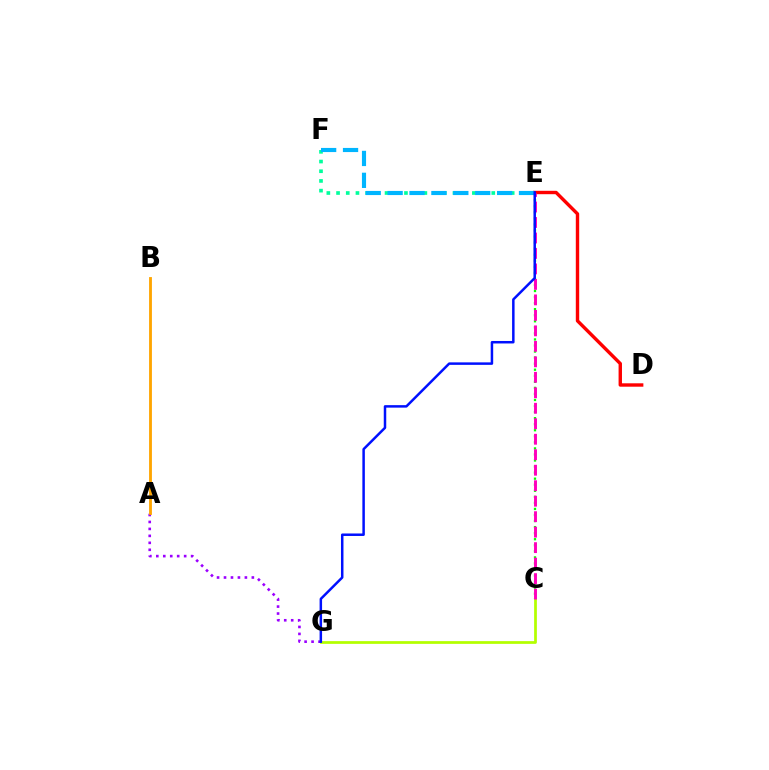{('D', 'E'): [{'color': '#ff0000', 'line_style': 'solid', 'thickness': 2.45}], ('C', 'E'): [{'color': '#08ff00', 'line_style': 'dotted', 'thickness': 1.64}, {'color': '#ff00bd', 'line_style': 'dashed', 'thickness': 2.1}], ('C', 'G'): [{'color': '#b3ff00', 'line_style': 'solid', 'thickness': 1.97}], ('E', 'F'): [{'color': '#00ff9d', 'line_style': 'dotted', 'thickness': 2.64}, {'color': '#00b5ff', 'line_style': 'dashed', 'thickness': 2.97}], ('A', 'G'): [{'color': '#9b00ff', 'line_style': 'dotted', 'thickness': 1.89}], ('A', 'B'): [{'color': '#ffa500', 'line_style': 'solid', 'thickness': 2.04}], ('E', 'G'): [{'color': '#0010ff', 'line_style': 'solid', 'thickness': 1.79}]}